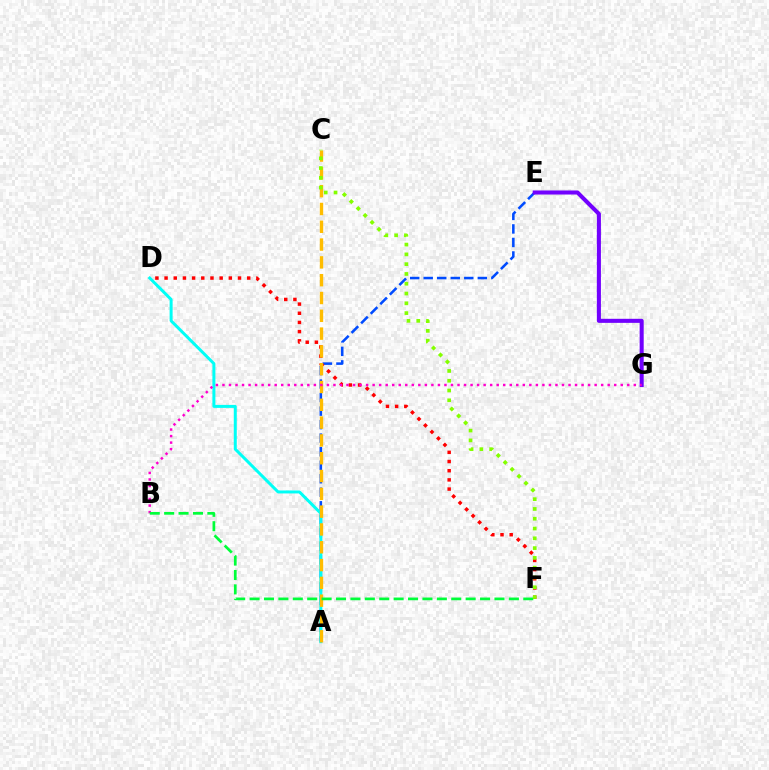{('A', 'E'): [{'color': '#004bff', 'line_style': 'dashed', 'thickness': 1.84}], ('D', 'F'): [{'color': '#ff0000', 'line_style': 'dotted', 'thickness': 2.49}], ('A', 'D'): [{'color': '#00fff6', 'line_style': 'solid', 'thickness': 2.16}], ('A', 'C'): [{'color': '#ffbd00', 'line_style': 'dashed', 'thickness': 2.42}], ('E', 'G'): [{'color': '#7200ff', 'line_style': 'solid', 'thickness': 2.92}], ('B', 'G'): [{'color': '#ff00cf', 'line_style': 'dotted', 'thickness': 1.77}], ('B', 'F'): [{'color': '#00ff39', 'line_style': 'dashed', 'thickness': 1.96}], ('C', 'F'): [{'color': '#84ff00', 'line_style': 'dotted', 'thickness': 2.66}]}